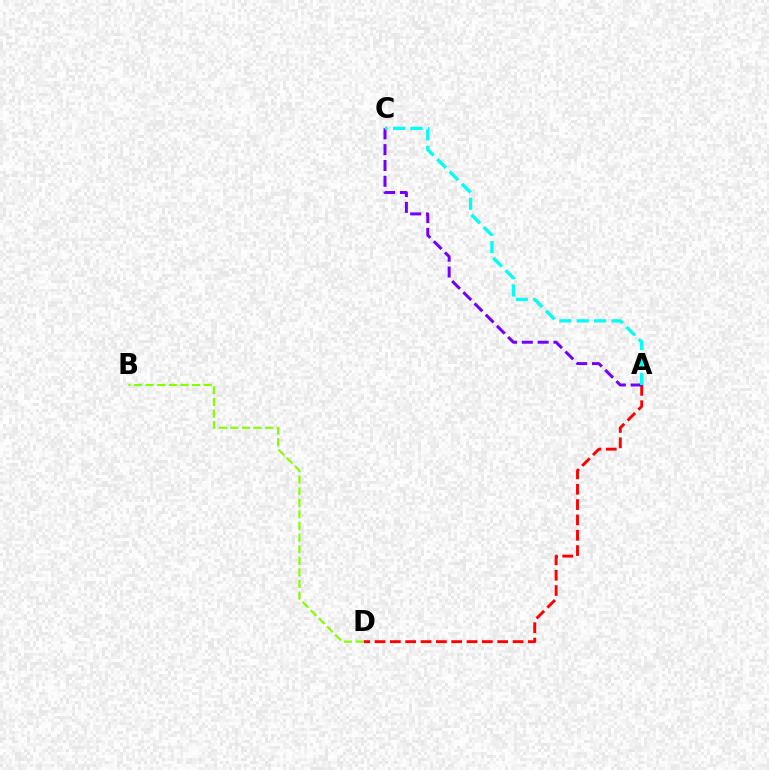{('A', 'D'): [{'color': '#ff0000', 'line_style': 'dashed', 'thickness': 2.08}], ('A', 'C'): [{'color': '#7200ff', 'line_style': 'dashed', 'thickness': 2.15}, {'color': '#00fff6', 'line_style': 'dashed', 'thickness': 2.37}], ('B', 'D'): [{'color': '#84ff00', 'line_style': 'dashed', 'thickness': 1.57}]}